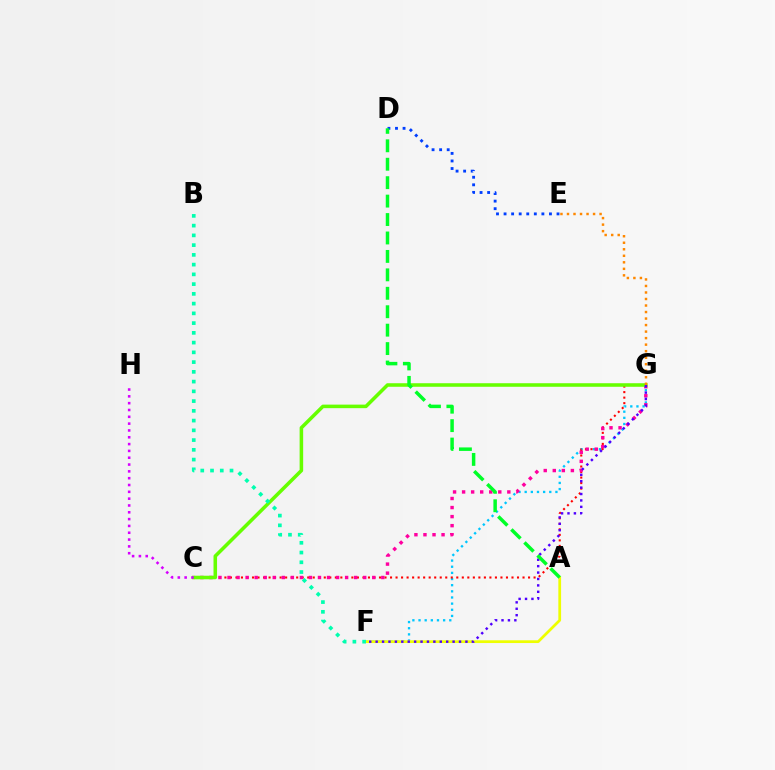{('F', 'G'): [{'color': '#00c7ff', 'line_style': 'dotted', 'thickness': 1.67}, {'color': '#4f00ff', 'line_style': 'dotted', 'thickness': 1.74}], ('C', 'G'): [{'color': '#ff0000', 'line_style': 'dotted', 'thickness': 1.5}, {'color': '#ff00a0', 'line_style': 'dotted', 'thickness': 2.46}, {'color': '#66ff00', 'line_style': 'solid', 'thickness': 2.55}], ('A', 'F'): [{'color': '#eeff00', 'line_style': 'solid', 'thickness': 1.98}], ('C', 'H'): [{'color': '#d600ff', 'line_style': 'dotted', 'thickness': 1.85}], ('D', 'E'): [{'color': '#003fff', 'line_style': 'dotted', 'thickness': 2.06}], ('A', 'D'): [{'color': '#00ff27', 'line_style': 'dashed', 'thickness': 2.5}], ('E', 'G'): [{'color': '#ff8800', 'line_style': 'dotted', 'thickness': 1.77}], ('B', 'F'): [{'color': '#00ffaf', 'line_style': 'dotted', 'thickness': 2.65}]}